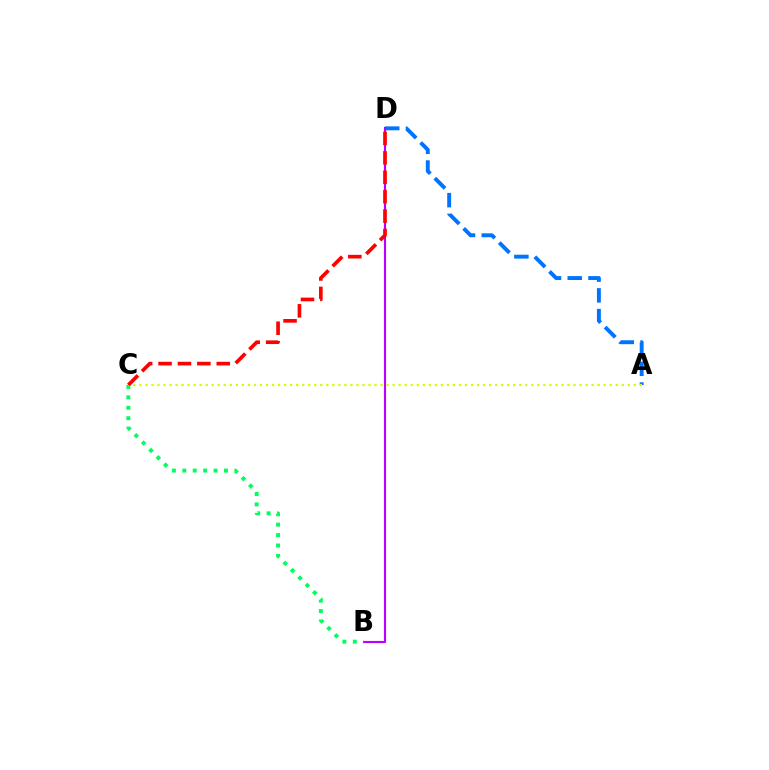{('A', 'D'): [{'color': '#0074ff', 'line_style': 'dashed', 'thickness': 2.82}], ('B', 'D'): [{'color': '#b900ff', 'line_style': 'solid', 'thickness': 1.53}], ('B', 'C'): [{'color': '#00ff5c', 'line_style': 'dotted', 'thickness': 2.83}], ('A', 'C'): [{'color': '#d1ff00', 'line_style': 'dotted', 'thickness': 1.64}], ('C', 'D'): [{'color': '#ff0000', 'line_style': 'dashed', 'thickness': 2.64}]}